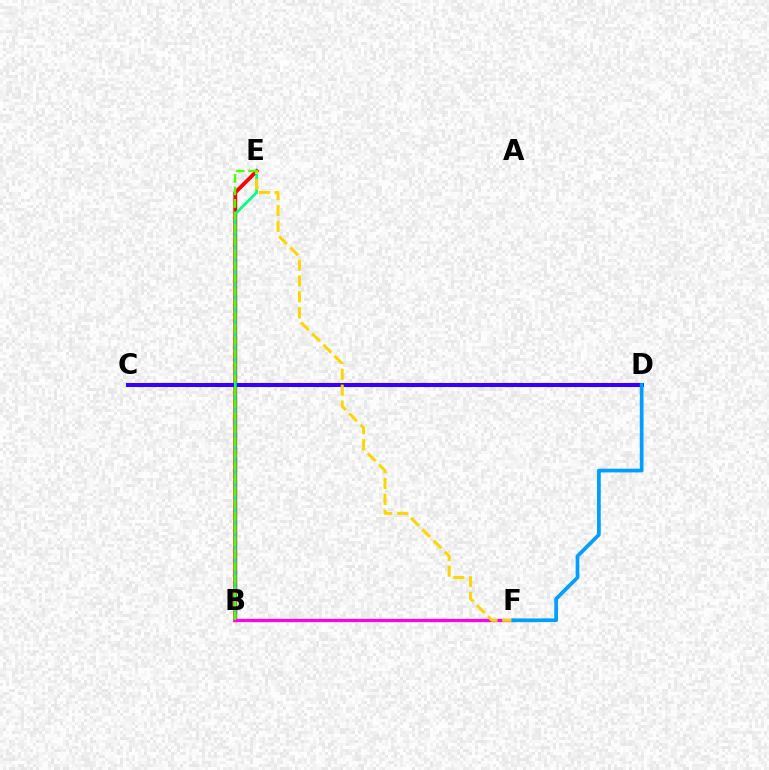{('B', 'E'): [{'color': '#ff0000', 'line_style': 'solid', 'thickness': 2.75}, {'color': '#00ff86', 'line_style': 'solid', 'thickness': 1.98}, {'color': '#4fff00', 'line_style': 'dashed', 'thickness': 1.7}], ('C', 'D'): [{'color': '#3700ff', 'line_style': 'solid', 'thickness': 2.92}], ('B', 'F'): [{'color': '#ff00ed', 'line_style': 'solid', 'thickness': 2.34}], ('E', 'F'): [{'color': '#ffd500', 'line_style': 'dashed', 'thickness': 2.15}], ('D', 'F'): [{'color': '#009eff', 'line_style': 'solid', 'thickness': 2.68}]}